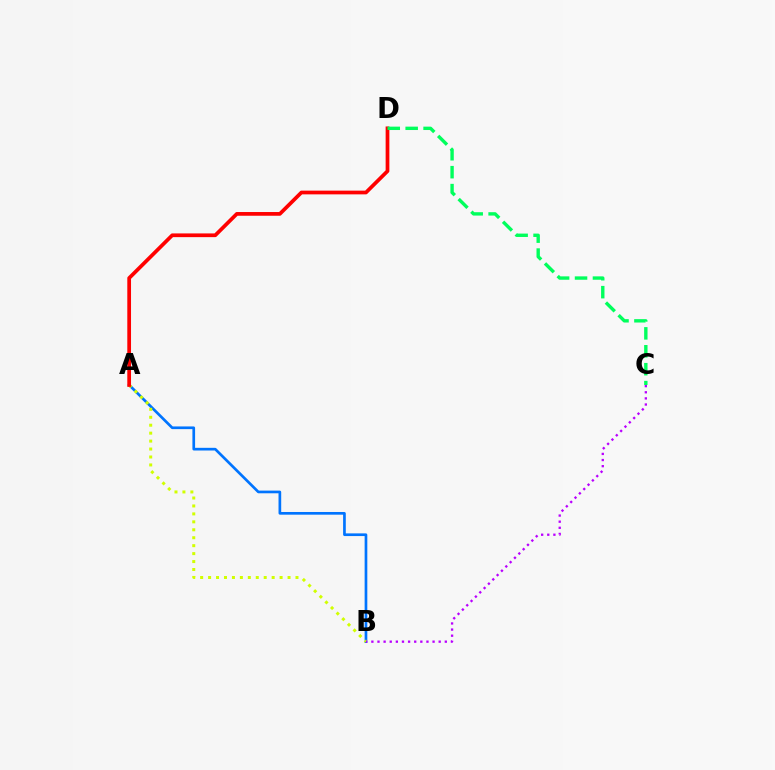{('A', 'B'): [{'color': '#0074ff', 'line_style': 'solid', 'thickness': 1.93}, {'color': '#d1ff00', 'line_style': 'dotted', 'thickness': 2.16}], ('B', 'C'): [{'color': '#b900ff', 'line_style': 'dotted', 'thickness': 1.66}], ('A', 'D'): [{'color': '#ff0000', 'line_style': 'solid', 'thickness': 2.68}], ('C', 'D'): [{'color': '#00ff5c', 'line_style': 'dashed', 'thickness': 2.43}]}